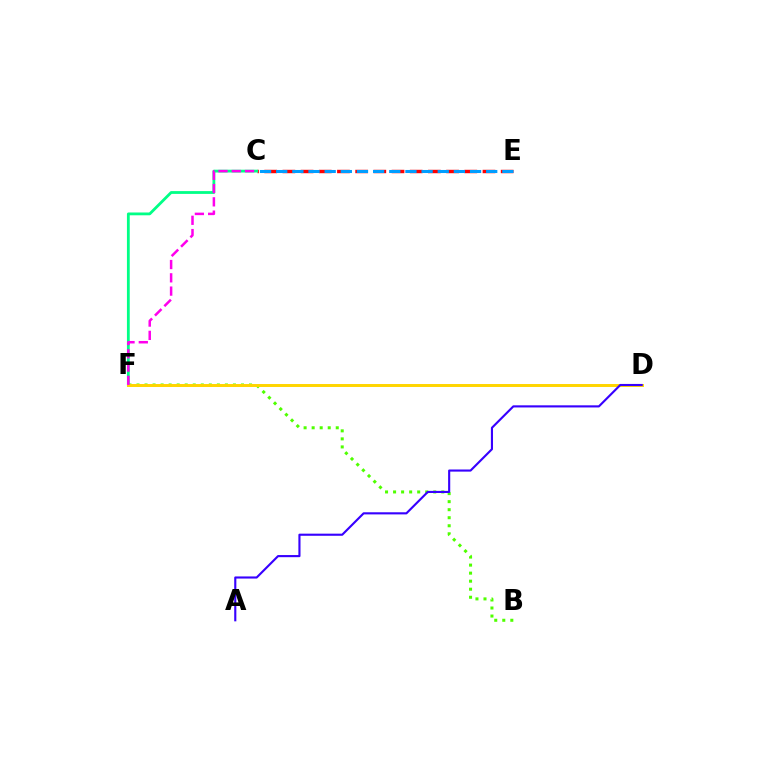{('C', 'E'): [{'color': '#ff0000', 'line_style': 'dashed', 'thickness': 2.47}, {'color': '#009eff', 'line_style': 'dashed', 'thickness': 2.19}], ('B', 'F'): [{'color': '#4fff00', 'line_style': 'dotted', 'thickness': 2.18}], ('C', 'F'): [{'color': '#00ff86', 'line_style': 'solid', 'thickness': 2.01}, {'color': '#ff00ed', 'line_style': 'dashed', 'thickness': 1.8}], ('D', 'F'): [{'color': '#ffd500', 'line_style': 'solid', 'thickness': 2.13}], ('A', 'D'): [{'color': '#3700ff', 'line_style': 'solid', 'thickness': 1.53}]}